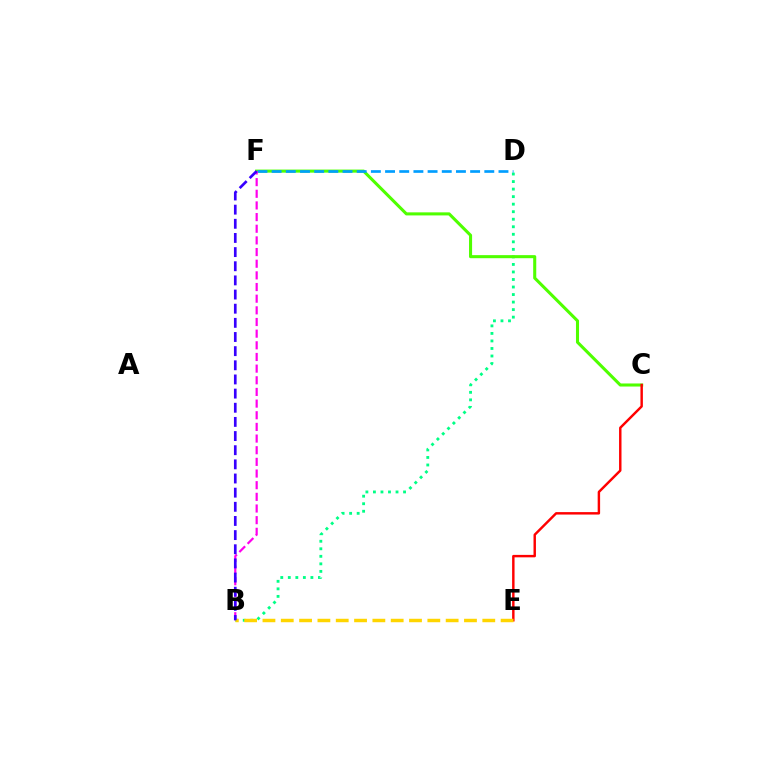{('B', 'D'): [{'color': '#00ff86', 'line_style': 'dotted', 'thickness': 2.05}], ('C', 'F'): [{'color': '#4fff00', 'line_style': 'solid', 'thickness': 2.21}], ('C', 'E'): [{'color': '#ff0000', 'line_style': 'solid', 'thickness': 1.76}], ('D', 'F'): [{'color': '#009eff', 'line_style': 'dashed', 'thickness': 1.93}], ('B', 'F'): [{'color': '#ff00ed', 'line_style': 'dashed', 'thickness': 1.58}, {'color': '#3700ff', 'line_style': 'dashed', 'thickness': 1.92}], ('B', 'E'): [{'color': '#ffd500', 'line_style': 'dashed', 'thickness': 2.49}]}